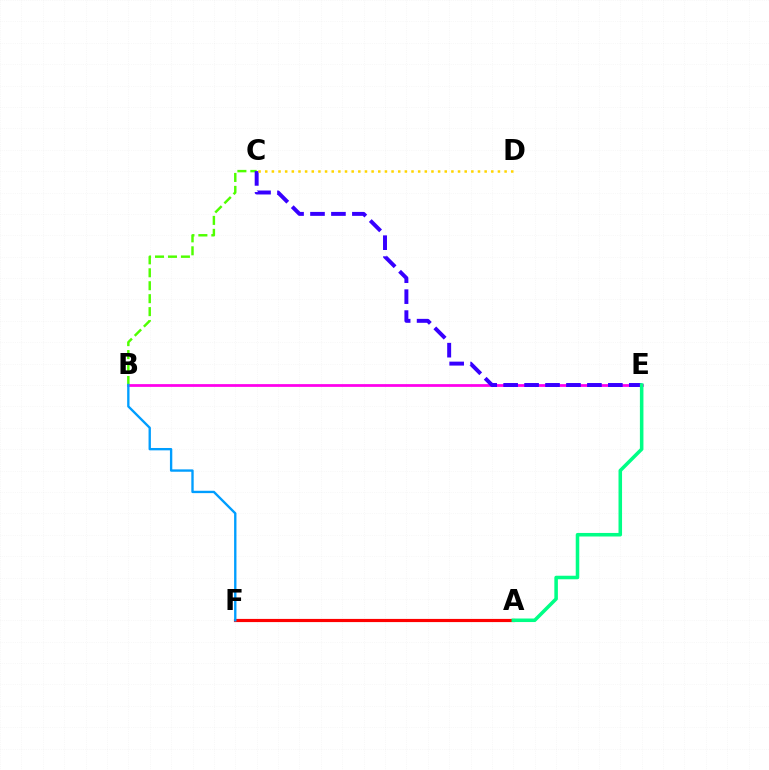{('B', 'E'): [{'color': '#ff00ed', 'line_style': 'solid', 'thickness': 1.99}], ('A', 'F'): [{'color': '#ff0000', 'line_style': 'solid', 'thickness': 2.28}], ('B', 'C'): [{'color': '#4fff00', 'line_style': 'dashed', 'thickness': 1.76}], ('B', 'F'): [{'color': '#009eff', 'line_style': 'solid', 'thickness': 1.7}], ('C', 'E'): [{'color': '#3700ff', 'line_style': 'dashed', 'thickness': 2.84}], ('C', 'D'): [{'color': '#ffd500', 'line_style': 'dotted', 'thickness': 1.81}], ('A', 'E'): [{'color': '#00ff86', 'line_style': 'solid', 'thickness': 2.55}]}